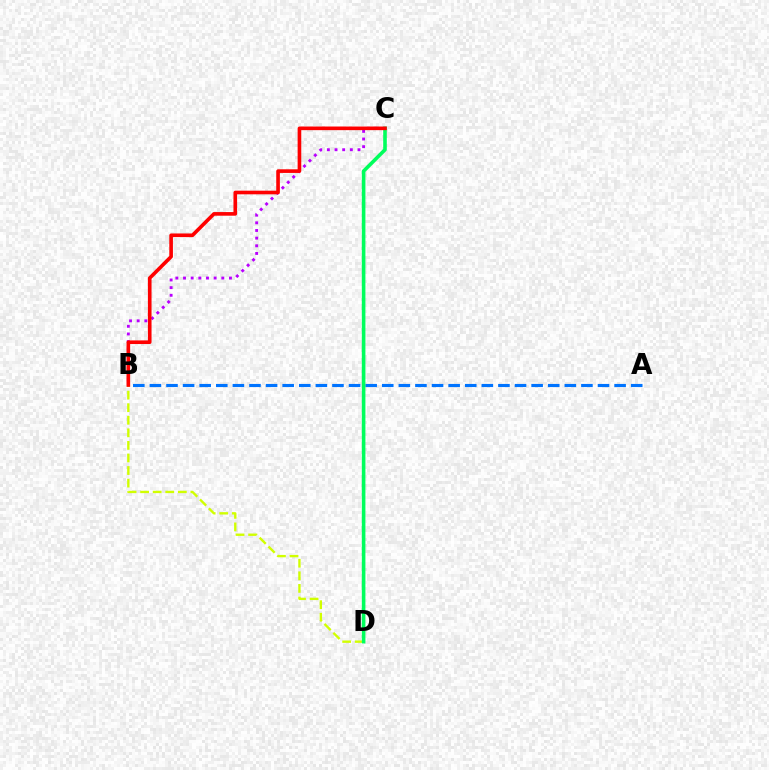{('B', 'C'): [{'color': '#b900ff', 'line_style': 'dotted', 'thickness': 2.08}, {'color': '#ff0000', 'line_style': 'solid', 'thickness': 2.62}], ('A', 'B'): [{'color': '#0074ff', 'line_style': 'dashed', 'thickness': 2.25}], ('B', 'D'): [{'color': '#d1ff00', 'line_style': 'dashed', 'thickness': 1.71}], ('C', 'D'): [{'color': '#00ff5c', 'line_style': 'solid', 'thickness': 2.59}]}